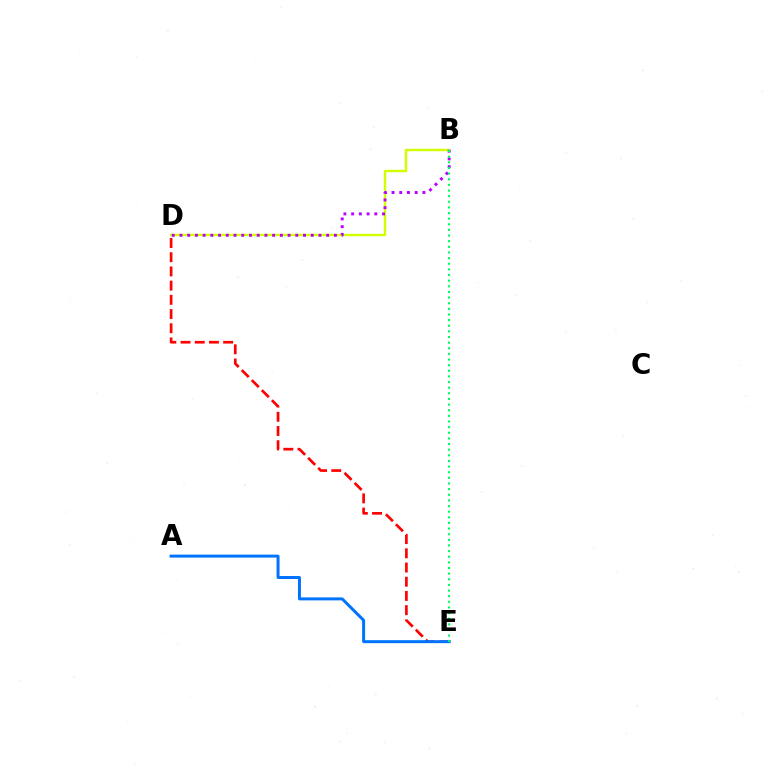{('B', 'D'): [{'color': '#d1ff00', 'line_style': 'solid', 'thickness': 1.75}, {'color': '#b900ff', 'line_style': 'dotted', 'thickness': 2.1}], ('D', 'E'): [{'color': '#ff0000', 'line_style': 'dashed', 'thickness': 1.93}], ('A', 'E'): [{'color': '#0074ff', 'line_style': 'solid', 'thickness': 2.15}], ('B', 'E'): [{'color': '#00ff5c', 'line_style': 'dotted', 'thickness': 1.53}]}